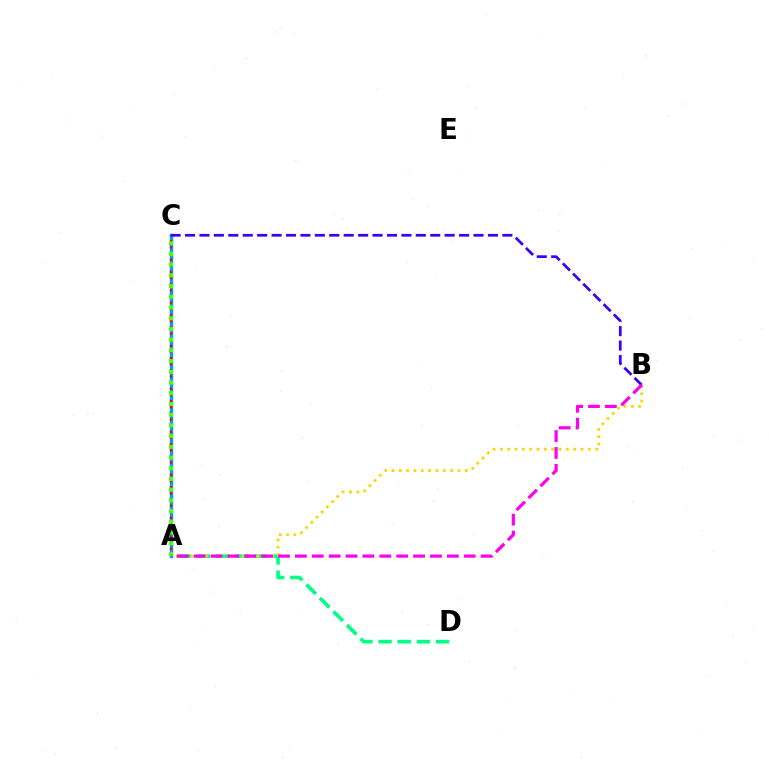{('A', 'C'): [{'color': '#009eff', 'line_style': 'solid', 'thickness': 2.47}, {'color': '#ff0000', 'line_style': 'dotted', 'thickness': 1.67}, {'color': '#4fff00', 'line_style': 'dotted', 'thickness': 2.91}], ('A', 'D'): [{'color': '#00ff86', 'line_style': 'dashed', 'thickness': 2.6}], ('A', 'B'): [{'color': '#ffd500', 'line_style': 'dotted', 'thickness': 1.99}, {'color': '#ff00ed', 'line_style': 'dashed', 'thickness': 2.29}], ('B', 'C'): [{'color': '#3700ff', 'line_style': 'dashed', 'thickness': 1.96}]}